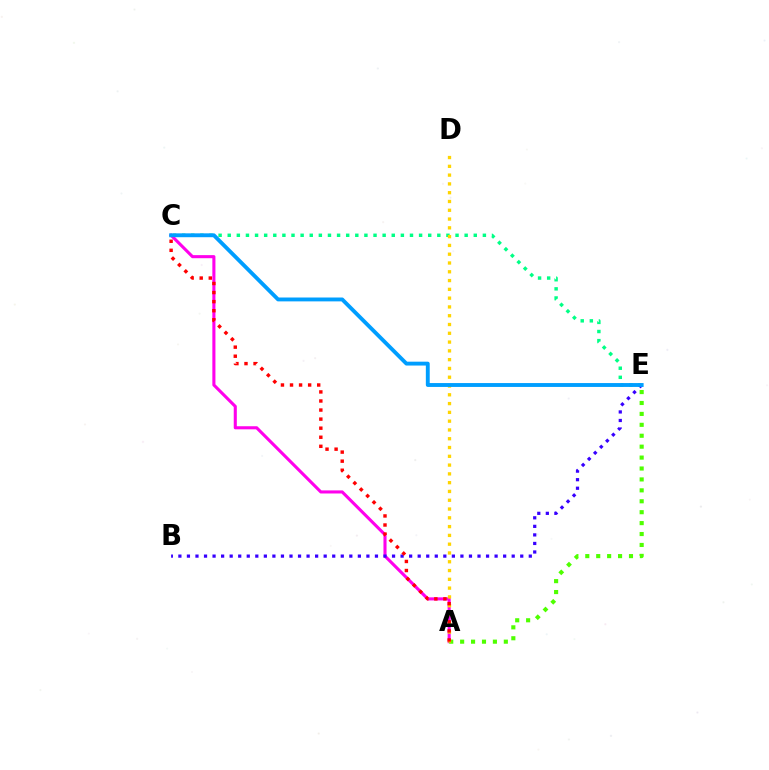{('A', 'C'): [{'color': '#ff00ed', 'line_style': 'solid', 'thickness': 2.22}, {'color': '#ff0000', 'line_style': 'dotted', 'thickness': 2.46}], ('C', 'E'): [{'color': '#00ff86', 'line_style': 'dotted', 'thickness': 2.48}, {'color': '#009eff', 'line_style': 'solid', 'thickness': 2.79}], ('A', 'E'): [{'color': '#4fff00', 'line_style': 'dotted', 'thickness': 2.97}], ('B', 'E'): [{'color': '#3700ff', 'line_style': 'dotted', 'thickness': 2.32}], ('A', 'D'): [{'color': '#ffd500', 'line_style': 'dotted', 'thickness': 2.39}]}